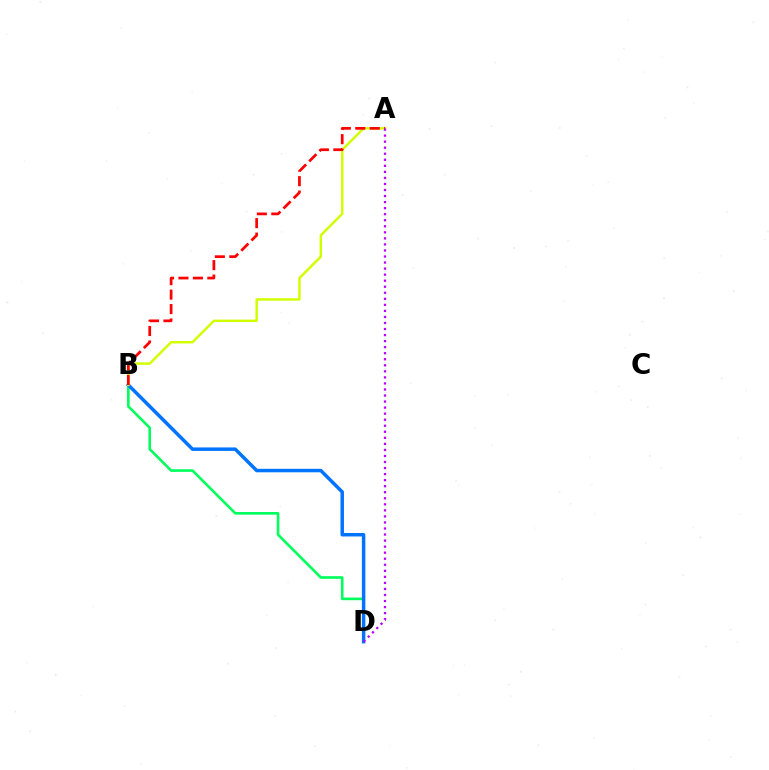{('B', 'D'): [{'color': '#00ff5c', 'line_style': 'solid', 'thickness': 1.89}, {'color': '#0074ff', 'line_style': 'solid', 'thickness': 2.5}], ('A', 'B'): [{'color': '#d1ff00', 'line_style': 'solid', 'thickness': 1.77}, {'color': '#ff0000', 'line_style': 'dashed', 'thickness': 1.96}], ('A', 'D'): [{'color': '#b900ff', 'line_style': 'dotted', 'thickness': 1.64}]}